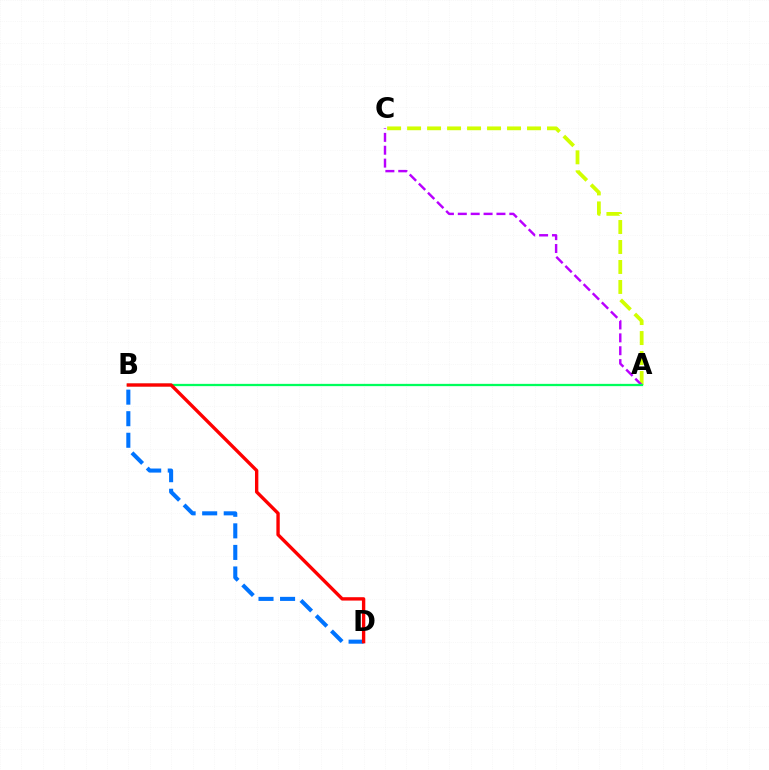{('B', 'D'): [{'color': '#0074ff', 'line_style': 'dashed', 'thickness': 2.93}, {'color': '#ff0000', 'line_style': 'solid', 'thickness': 2.42}], ('A', 'C'): [{'color': '#d1ff00', 'line_style': 'dashed', 'thickness': 2.71}, {'color': '#b900ff', 'line_style': 'dashed', 'thickness': 1.75}], ('A', 'B'): [{'color': '#00ff5c', 'line_style': 'solid', 'thickness': 1.64}]}